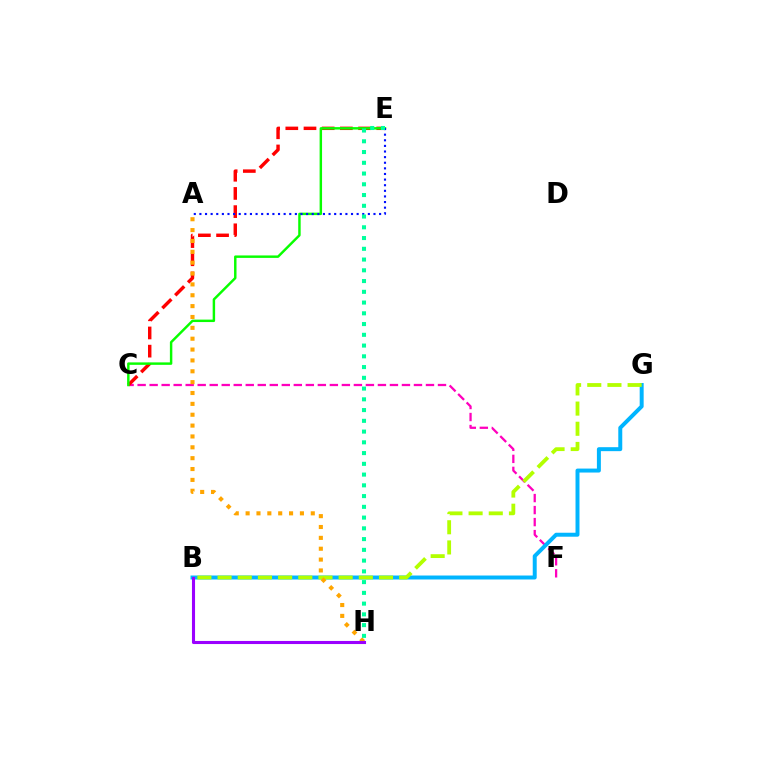{('C', 'F'): [{'color': '#ff00bd', 'line_style': 'dashed', 'thickness': 1.63}], ('B', 'G'): [{'color': '#00b5ff', 'line_style': 'solid', 'thickness': 2.86}, {'color': '#b3ff00', 'line_style': 'dashed', 'thickness': 2.74}], ('C', 'E'): [{'color': '#ff0000', 'line_style': 'dashed', 'thickness': 2.47}, {'color': '#08ff00', 'line_style': 'solid', 'thickness': 1.76}], ('A', 'E'): [{'color': '#0010ff', 'line_style': 'dotted', 'thickness': 1.53}], ('A', 'H'): [{'color': '#ffa500', 'line_style': 'dotted', 'thickness': 2.95}], ('E', 'H'): [{'color': '#00ff9d', 'line_style': 'dotted', 'thickness': 2.92}], ('B', 'H'): [{'color': '#9b00ff', 'line_style': 'solid', 'thickness': 2.22}]}